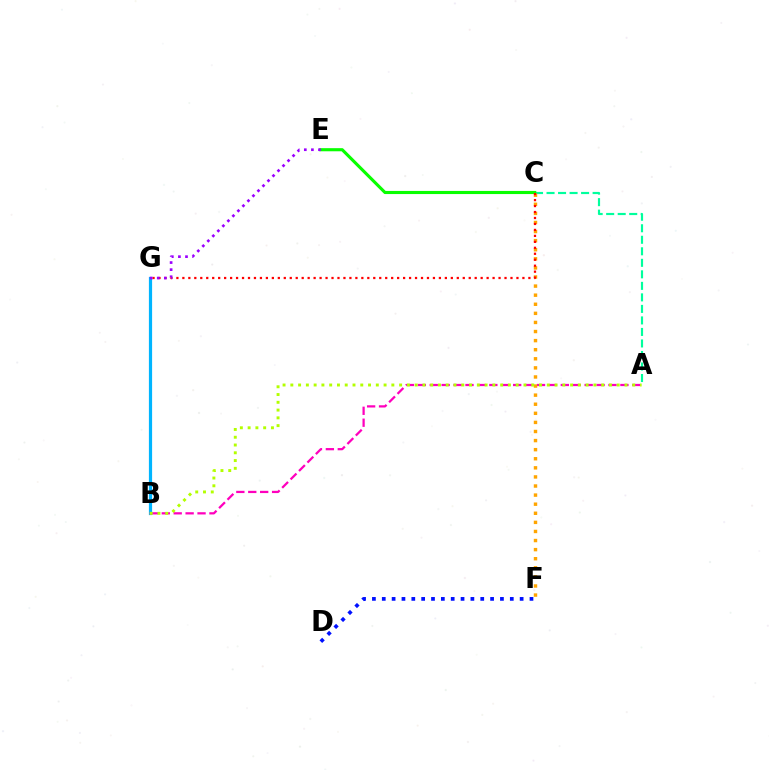{('B', 'G'): [{'color': '#00b5ff', 'line_style': 'solid', 'thickness': 2.31}], ('A', 'C'): [{'color': '#00ff9d', 'line_style': 'dashed', 'thickness': 1.56}], ('A', 'B'): [{'color': '#ff00bd', 'line_style': 'dashed', 'thickness': 1.62}, {'color': '#b3ff00', 'line_style': 'dotted', 'thickness': 2.11}], ('C', 'E'): [{'color': '#08ff00', 'line_style': 'solid', 'thickness': 2.24}], ('C', 'F'): [{'color': '#ffa500', 'line_style': 'dotted', 'thickness': 2.47}], ('C', 'G'): [{'color': '#ff0000', 'line_style': 'dotted', 'thickness': 1.62}], ('E', 'G'): [{'color': '#9b00ff', 'line_style': 'dotted', 'thickness': 1.93}], ('D', 'F'): [{'color': '#0010ff', 'line_style': 'dotted', 'thickness': 2.68}]}